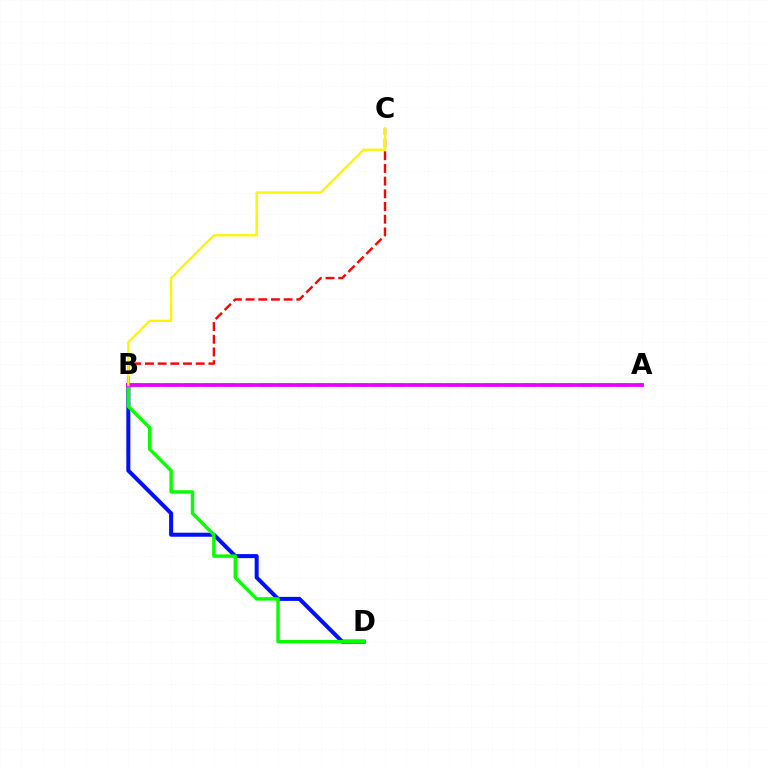{('B', 'D'): [{'color': '#0010ff', 'line_style': 'solid', 'thickness': 2.9}, {'color': '#08ff00', 'line_style': 'solid', 'thickness': 2.47}], ('A', 'B'): [{'color': '#00fff6', 'line_style': 'dashed', 'thickness': 2.55}, {'color': '#ee00ff', 'line_style': 'solid', 'thickness': 2.73}], ('B', 'C'): [{'color': '#ff0000', 'line_style': 'dashed', 'thickness': 1.72}, {'color': '#fcf500', 'line_style': 'solid', 'thickness': 1.67}]}